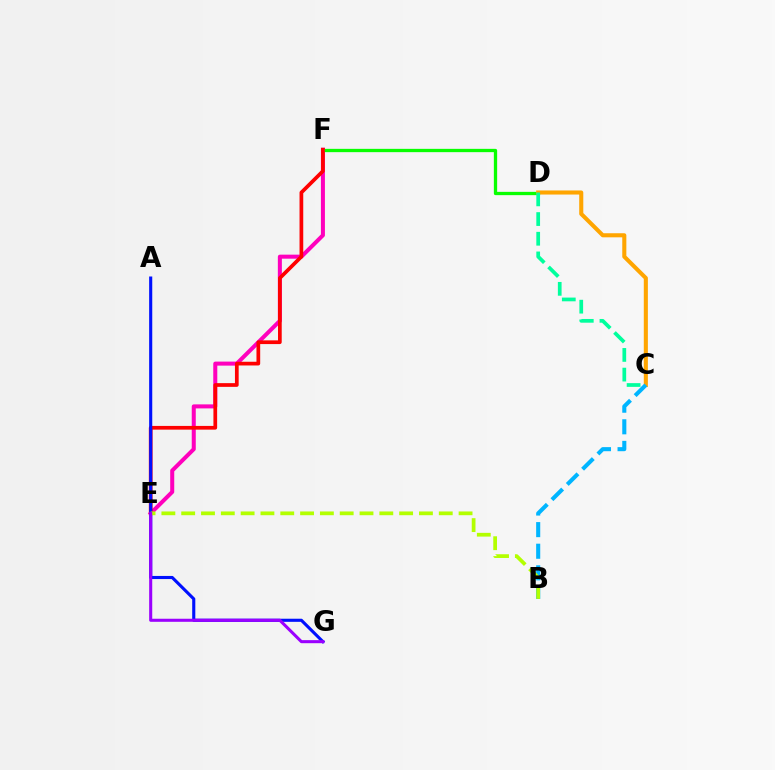{('E', 'F'): [{'color': '#ff00bd', 'line_style': 'solid', 'thickness': 2.9}, {'color': '#ff0000', 'line_style': 'solid', 'thickness': 2.67}], ('D', 'F'): [{'color': '#08ff00', 'line_style': 'solid', 'thickness': 2.37}], ('C', 'D'): [{'color': '#ffa500', 'line_style': 'solid', 'thickness': 2.94}, {'color': '#00ff9d', 'line_style': 'dashed', 'thickness': 2.67}], ('B', 'C'): [{'color': '#00b5ff', 'line_style': 'dashed', 'thickness': 2.94}], ('A', 'G'): [{'color': '#0010ff', 'line_style': 'solid', 'thickness': 2.24}], ('B', 'E'): [{'color': '#b3ff00', 'line_style': 'dashed', 'thickness': 2.69}], ('E', 'G'): [{'color': '#9b00ff', 'line_style': 'solid', 'thickness': 2.2}]}